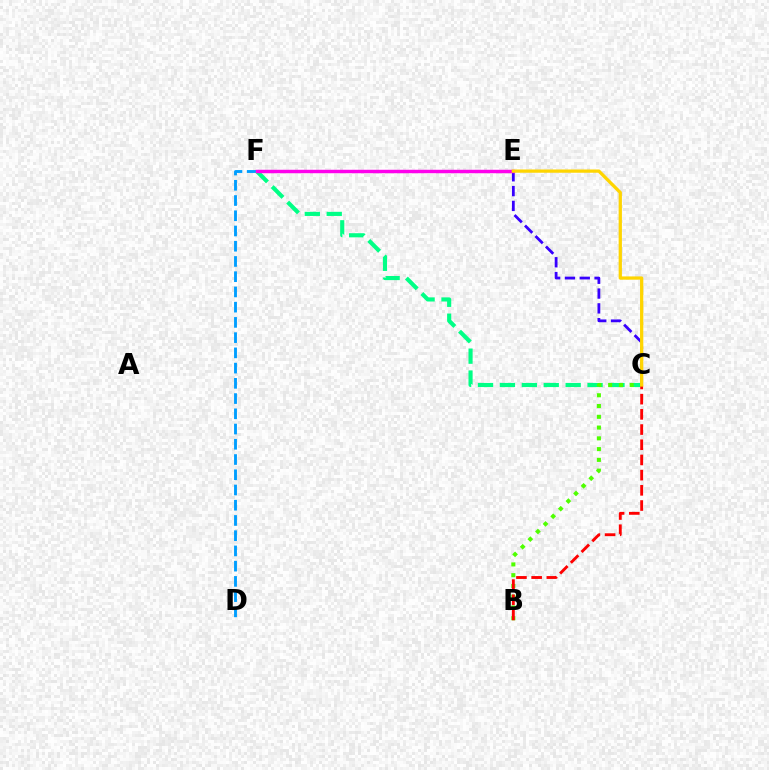{('C', 'E'): [{'color': '#3700ff', 'line_style': 'dashed', 'thickness': 2.01}, {'color': '#ffd500', 'line_style': 'solid', 'thickness': 2.35}], ('D', 'F'): [{'color': '#009eff', 'line_style': 'dashed', 'thickness': 2.07}], ('C', 'F'): [{'color': '#00ff86', 'line_style': 'dashed', 'thickness': 2.98}], ('E', 'F'): [{'color': '#ff00ed', 'line_style': 'solid', 'thickness': 2.49}], ('B', 'C'): [{'color': '#4fff00', 'line_style': 'dotted', 'thickness': 2.93}, {'color': '#ff0000', 'line_style': 'dashed', 'thickness': 2.06}]}